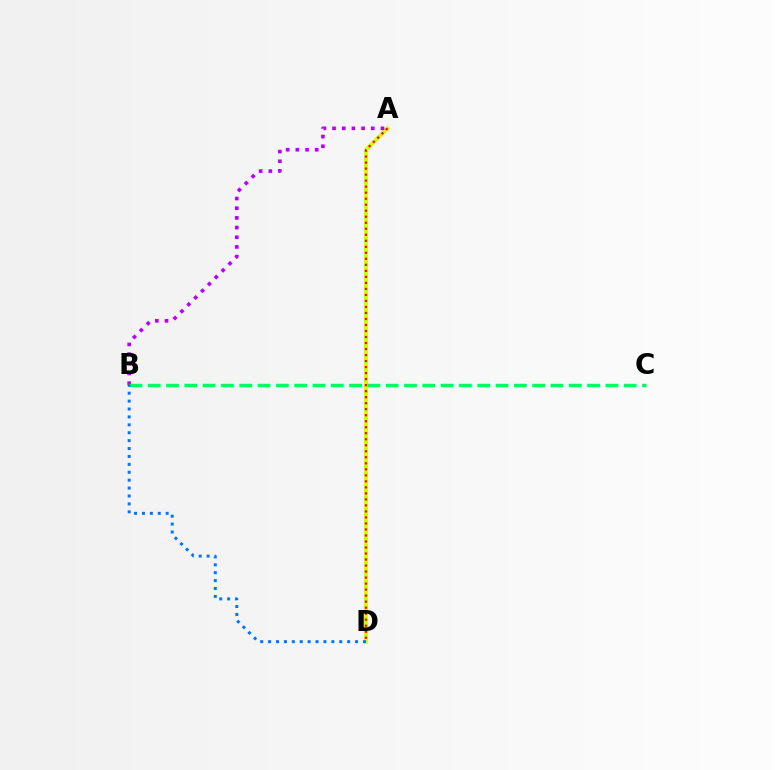{('A', 'D'): [{'color': '#d1ff00', 'line_style': 'solid', 'thickness': 2.85}, {'color': '#ff0000', 'line_style': 'dotted', 'thickness': 1.63}], ('A', 'B'): [{'color': '#b900ff', 'line_style': 'dotted', 'thickness': 2.63}], ('B', 'C'): [{'color': '#00ff5c', 'line_style': 'dashed', 'thickness': 2.49}], ('B', 'D'): [{'color': '#0074ff', 'line_style': 'dotted', 'thickness': 2.15}]}